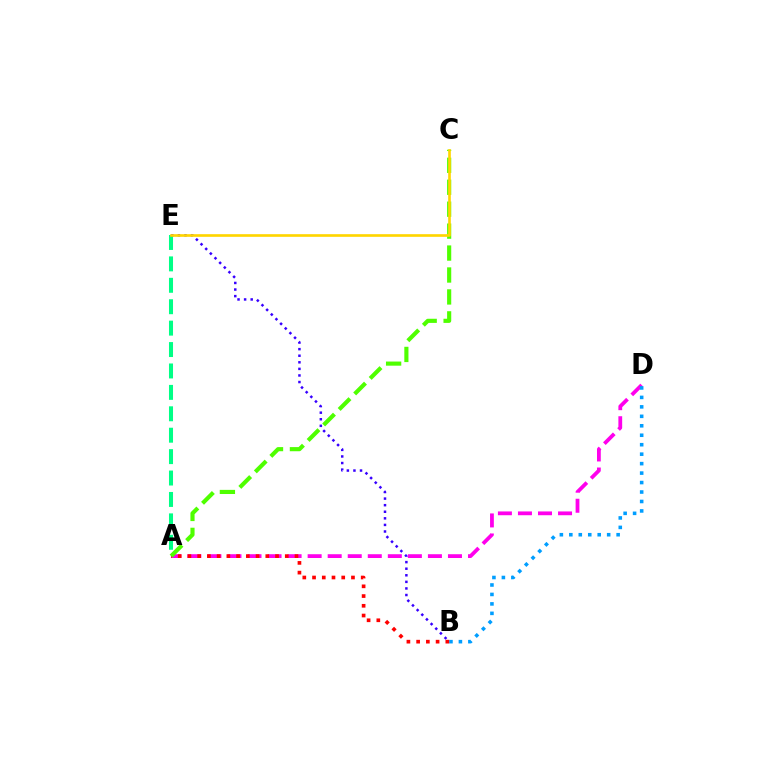{('A', 'E'): [{'color': '#00ff86', 'line_style': 'dashed', 'thickness': 2.91}], ('A', 'D'): [{'color': '#ff00ed', 'line_style': 'dashed', 'thickness': 2.72}], ('B', 'D'): [{'color': '#009eff', 'line_style': 'dotted', 'thickness': 2.57}], ('A', 'B'): [{'color': '#ff0000', 'line_style': 'dotted', 'thickness': 2.64}], ('B', 'E'): [{'color': '#3700ff', 'line_style': 'dotted', 'thickness': 1.79}], ('A', 'C'): [{'color': '#4fff00', 'line_style': 'dashed', 'thickness': 2.98}], ('C', 'E'): [{'color': '#ffd500', 'line_style': 'solid', 'thickness': 1.91}]}